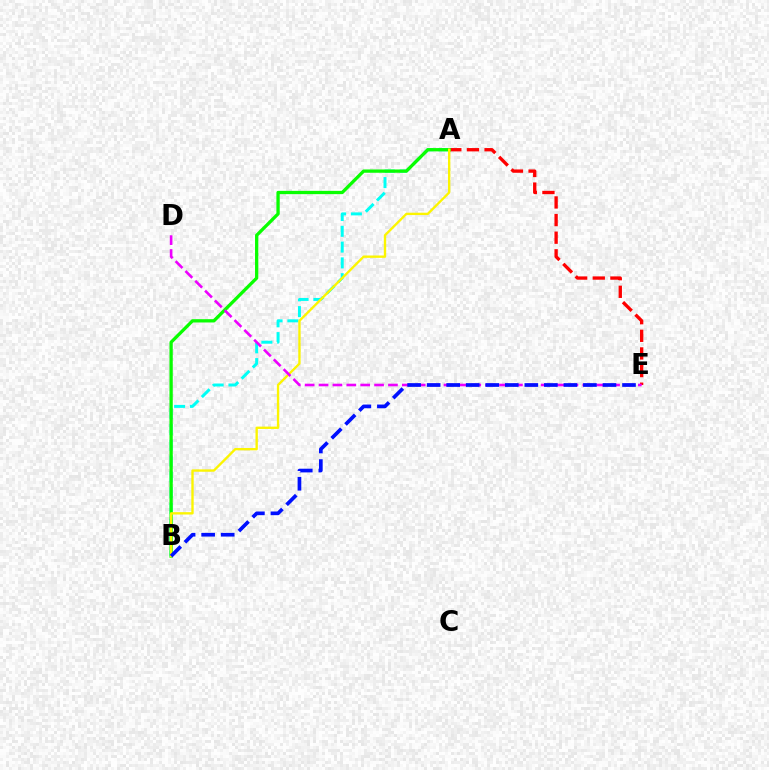{('A', 'B'): [{'color': '#00fff6', 'line_style': 'dashed', 'thickness': 2.15}, {'color': '#08ff00', 'line_style': 'solid', 'thickness': 2.37}, {'color': '#fcf500', 'line_style': 'solid', 'thickness': 1.7}], ('A', 'E'): [{'color': '#ff0000', 'line_style': 'dashed', 'thickness': 2.39}], ('D', 'E'): [{'color': '#ee00ff', 'line_style': 'dashed', 'thickness': 1.89}], ('B', 'E'): [{'color': '#0010ff', 'line_style': 'dashed', 'thickness': 2.65}]}